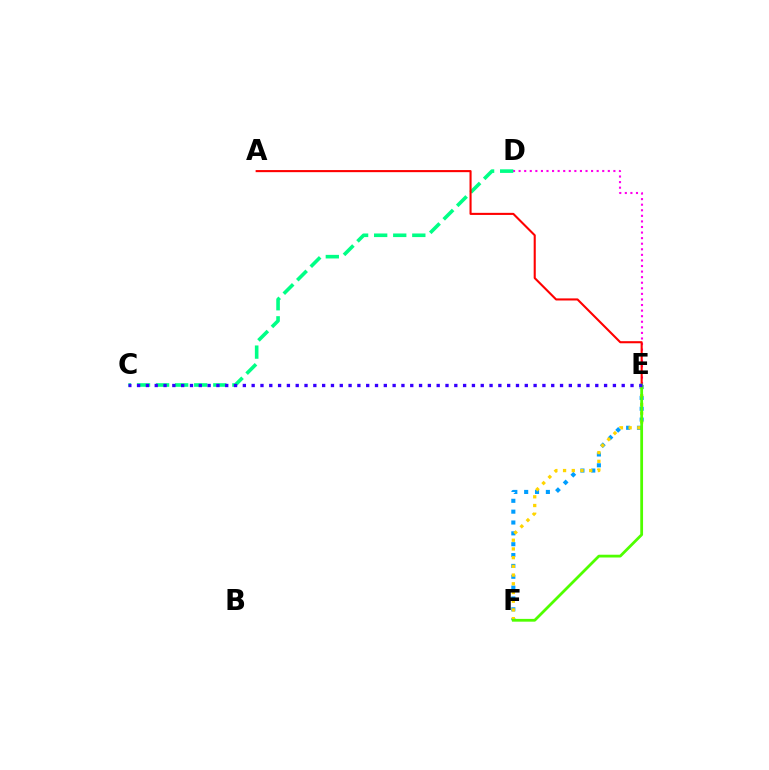{('D', 'E'): [{'color': '#ff00ed', 'line_style': 'dotted', 'thickness': 1.51}], ('C', 'D'): [{'color': '#00ff86', 'line_style': 'dashed', 'thickness': 2.59}], ('E', 'F'): [{'color': '#009eff', 'line_style': 'dotted', 'thickness': 2.95}, {'color': '#ffd500', 'line_style': 'dotted', 'thickness': 2.37}, {'color': '#4fff00', 'line_style': 'solid', 'thickness': 2.0}], ('A', 'E'): [{'color': '#ff0000', 'line_style': 'solid', 'thickness': 1.51}], ('C', 'E'): [{'color': '#3700ff', 'line_style': 'dotted', 'thickness': 2.39}]}